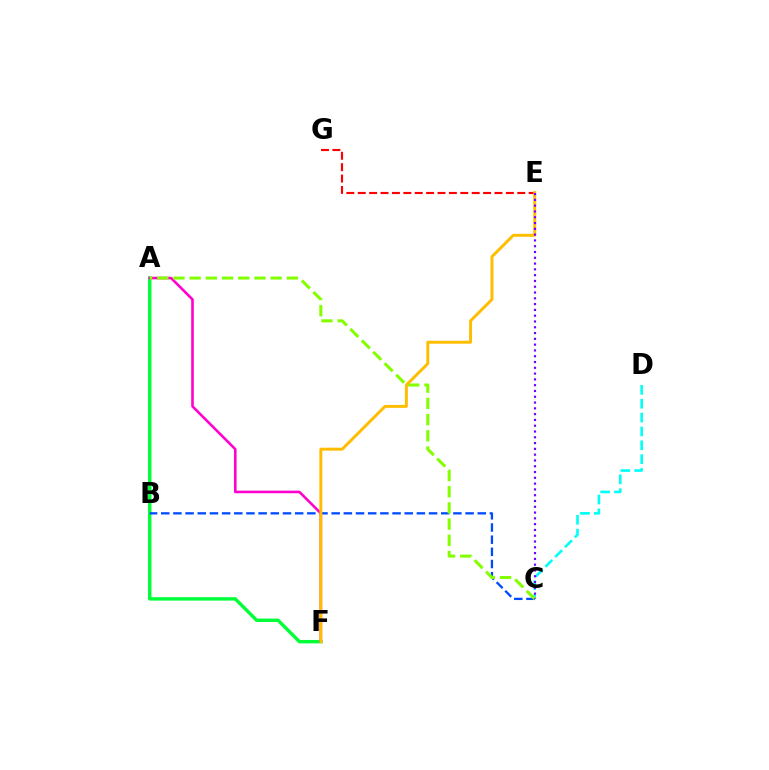{('A', 'F'): [{'color': '#00ff39', 'line_style': 'solid', 'thickness': 2.46}, {'color': '#ff00cf', 'line_style': 'solid', 'thickness': 1.87}], ('B', 'C'): [{'color': '#004bff', 'line_style': 'dashed', 'thickness': 1.65}], ('C', 'D'): [{'color': '#00fff6', 'line_style': 'dashed', 'thickness': 1.88}], ('A', 'C'): [{'color': '#84ff00', 'line_style': 'dashed', 'thickness': 2.2}], ('E', 'G'): [{'color': '#ff0000', 'line_style': 'dashed', 'thickness': 1.55}], ('E', 'F'): [{'color': '#ffbd00', 'line_style': 'solid', 'thickness': 2.12}], ('C', 'E'): [{'color': '#7200ff', 'line_style': 'dotted', 'thickness': 1.57}]}